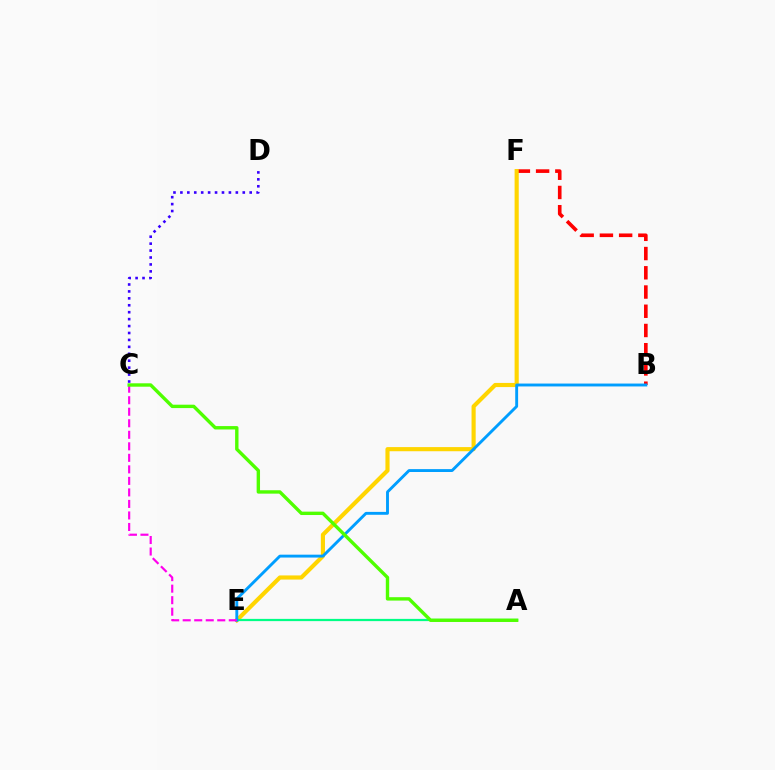{('B', 'F'): [{'color': '#ff0000', 'line_style': 'dashed', 'thickness': 2.61}], ('C', 'D'): [{'color': '#3700ff', 'line_style': 'dotted', 'thickness': 1.88}], ('E', 'F'): [{'color': '#ffd500', 'line_style': 'solid', 'thickness': 2.98}], ('A', 'E'): [{'color': '#00ff86', 'line_style': 'solid', 'thickness': 1.61}], ('B', 'E'): [{'color': '#009eff', 'line_style': 'solid', 'thickness': 2.08}], ('C', 'E'): [{'color': '#ff00ed', 'line_style': 'dashed', 'thickness': 1.57}], ('A', 'C'): [{'color': '#4fff00', 'line_style': 'solid', 'thickness': 2.44}]}